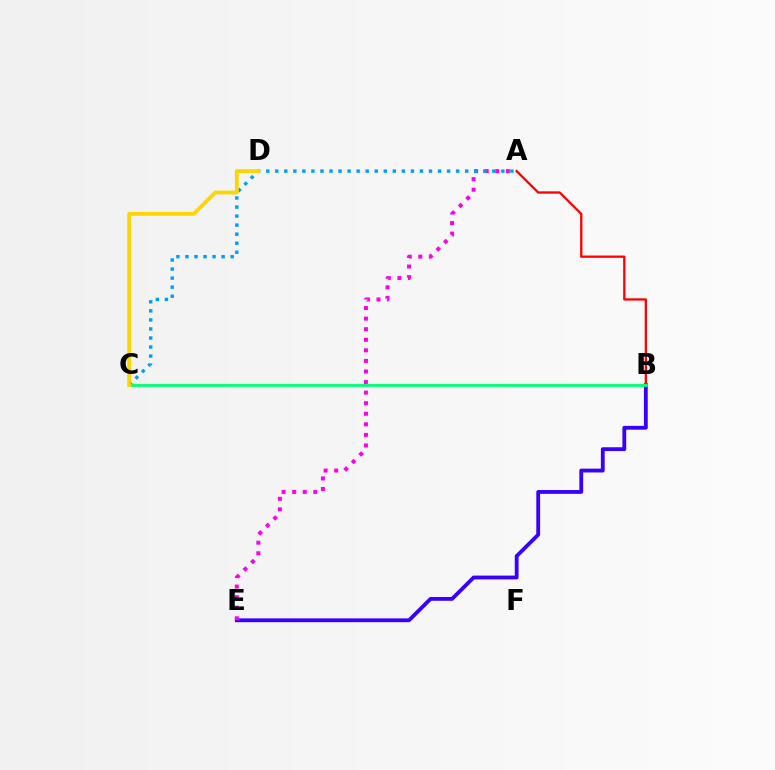{('B', 'E'): [{'color': '#3700ff', 'line_style': 'solid', 'thickness': 2.75}], ('A', 'E'): [{'color': '#ff00ed', 'line_style': 'dotted', 'thickness': 2.87}], ('A', 'C'): [{'color': '#009eff', 'line_style': 'dotted', 'thickness': 2.46}], ('A', 'B'): [{'color': '#ff0000', 'line_style': 'solid', 'thickness': 1.65}], ('B', 'C'): [{'color': '#4fff00', 'line_style': 'solid', 'thickness': 1.65}, {'color': '#00ff86', 'line_style': 'solid', 'thickness': 1.93}], ('C', 'D'): [{'color': '#ffd500', 'line_style': 'solid', 'thickness': 2.75}]}